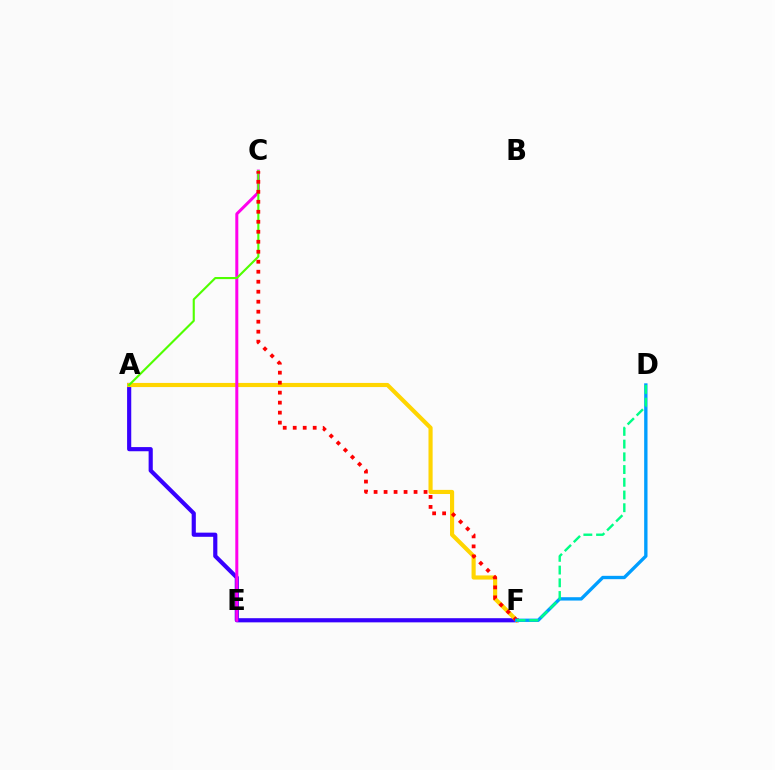{('A', 'F'): [{'color': '#3700ff', 'line_style': 'solid', 'thickness': 2.99}, {'color': '#ffd500', 'line_style': 'solid', 'thickness': 2.98}], ('C', 'E'): [{'color': '#ff00ed', 'line_style': 'solid', 'thickness': 2.16}], ('A', 'C'): [{'color': '#4fff00', 'line_style': 'solid', 'thickness': 1.53}], ('C', 'F'): [{'color': '#ff0000', 'line_style': 'dotted', 'thickness': 2.71}], ('D', 'F'): [{'color': '#009eff', 'line_style': 'solid', 'thickness': 2.41}, {'color': '#00ff86', 'line_style': 'dashed', 'thickness': 1.73}]}